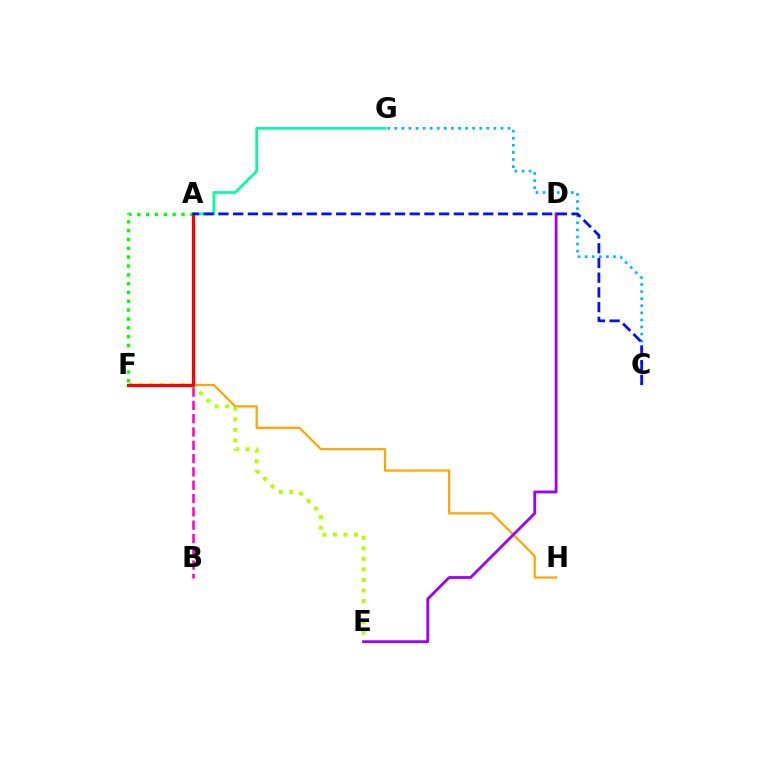{('F', 'H'): [{'color': '#ffa500', 'line_style': 'solid', 'thickness': 1.6}], ('A', 'F'): [{'color': '#08ff00', 'line_style': 'dotted', 'thickness': 2.4}, {'color': '#ff0000', 'line_style': 'solid', 'thickness': 2.27}], ('E', 'F'): [{'color': '#b3ff00', 'line_style': 'dotted', 'thickness': 2.87}], ('C', 'G'): [{'color': '#00b5ff', 'line_style': 'dotted', 'thickness': 1.92}], ('A', 'B'): [{'color': '#ff00bd', 'line_style': 'dashed', 'thickness': 1.81}], ('A', 'G'): [{'color': '#00ff9d', 'line_style': 'solid', 'thickness': 1.95}], ('D', 'E'): [{'color': '#9b00ff', 'line_style': 'solid', 'thickness': 2.02}], ('A', 'C'): [{'color': '#0010ff', 'line_style': 'dashed', 'thickness': 2.0}]}